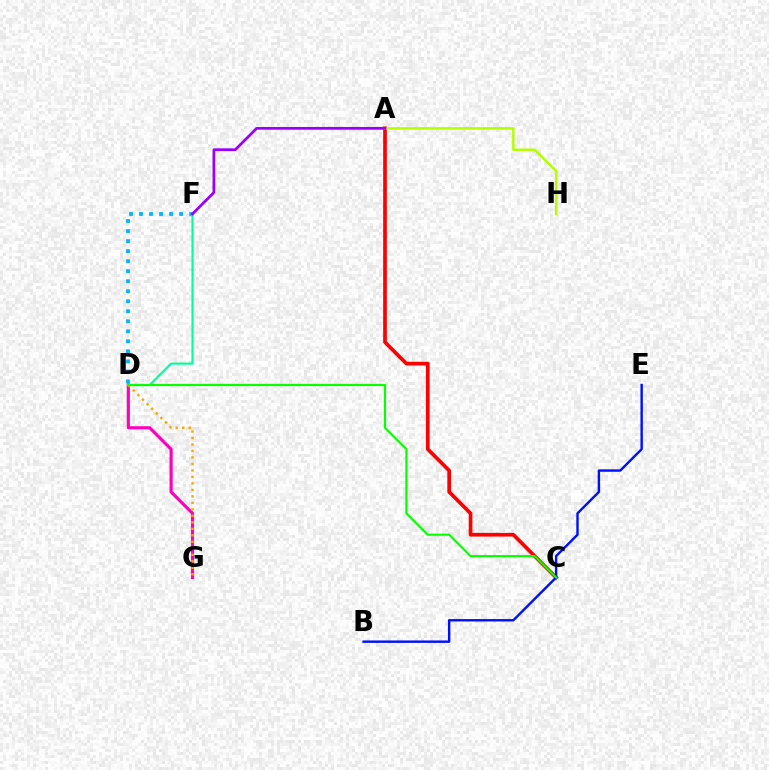{('A', 'C'): [{'color': '#ff0000', 'line_style': 'solid', 'thickness': 2.66}], ('B', 'E'): [{'color': '#0010ff', 'line_style': 'solid', 'thickness': 1.74}], ('D', 'F'): [{'color': '#00b5ff', 'line_style': 'dotted', 'thickness': 2.72}, {'color': '#00ff9d', 'line_style': 'solid', 'thickness': 1.54}], ('D', 'G'): [{'color': '#ff00bd', 'line_style': 'solid', 'thickness': 2.26}, {'color': '#ffa500', 'line_style': 'dotted', 'thickness': 1.76}], ('A', 'H'): [{'color': '#b3ff00', 'line_style': 'solid', 'thickness': 1.77}], ('C', 'D'): [{'color': '#08ff00', 'line_style': 'solid', 'thickness': 1.54}], ('A', 'F'): [{'color': '#9b00ff', 'line_style': 'solid', 'thickness': 1.98}]}